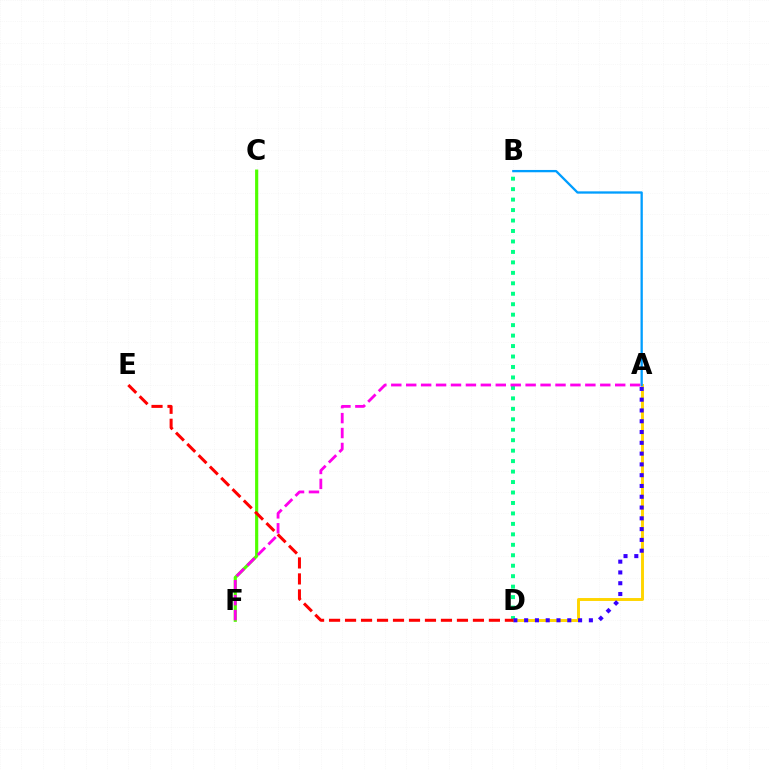{('B', 'D'): [{'color': '#00ff86', 'line_style': 'dotted', 'thickness': 2.84}], ('A', 'D'): [{'color': '#ffd500', 'line_style': 'solid', 'thickness': 2.11}, {'color': '#3700ff', 'line_style': 'dotted', 'thickness': 2.93}], ('C', 'F'): [{'color': '#4fff00', 'line_style': 'solid', 'thickness': 2.27}], ('A', 'B'): [{'color': '#009eff', 'line_style': 'solid', 'thickness': 1.66}], ('A', 'F'): [{'color': '#ff00ed', 'line_style': 'dashed', 'thickness': 2.03}], ('D', 'E'): [{'color': '#ff0000', 'line_style': 'dashed', 'thickness': 2.17}]}